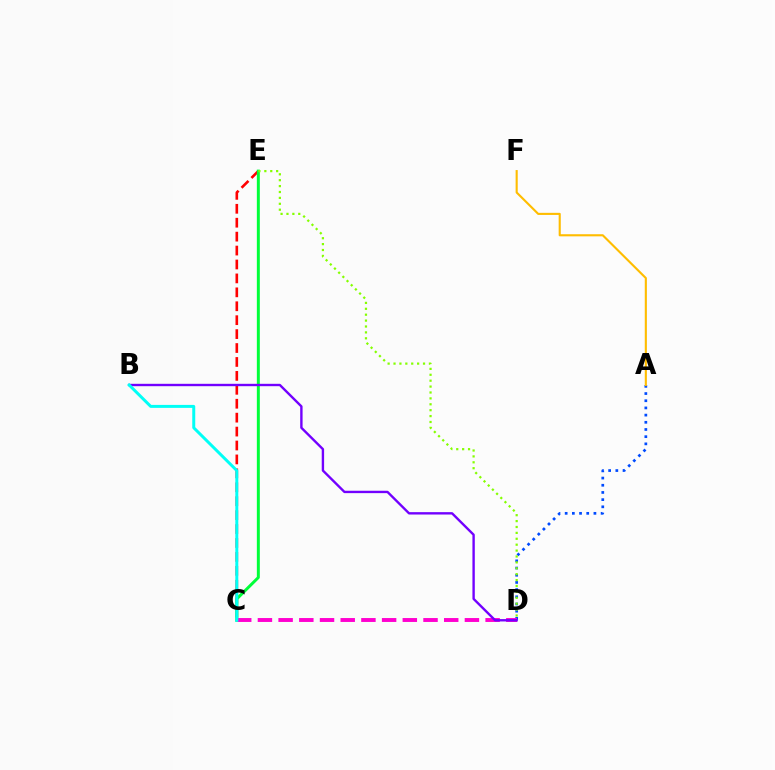{('C', 'E'): [{'color': '#ff0000', 'line_style': 'dashed', 'thickness': 1.89}, {'color': '#00ff39', 'line_style': 'solid', 'thickness': 2.14}], ('A', 'D'): [{'color': '#004bff', 'line_style': 'dotted', 'thickness': 1.95}], ('C', 'D'): [{'color': '#ff00cf', 'line_style': 'dashed', 'thickness': 2.81}], ('B', 'D'): [{'color': '#7200ff', 'line_style': 'solid', 'thickness': 1.71}], ('D', 'E'): [{'color': '#84ff00', 'line_style': 'dotted', 'thickness': 1.6}], ('B', 'C'): [{'color': '#00fff6', 'line_style': 'solid', 'thickness': 2.14}], ('A', 'F'): [{'color': '#ffbd00', 'line_style': 'solid', 'thickness': 1.52}]}